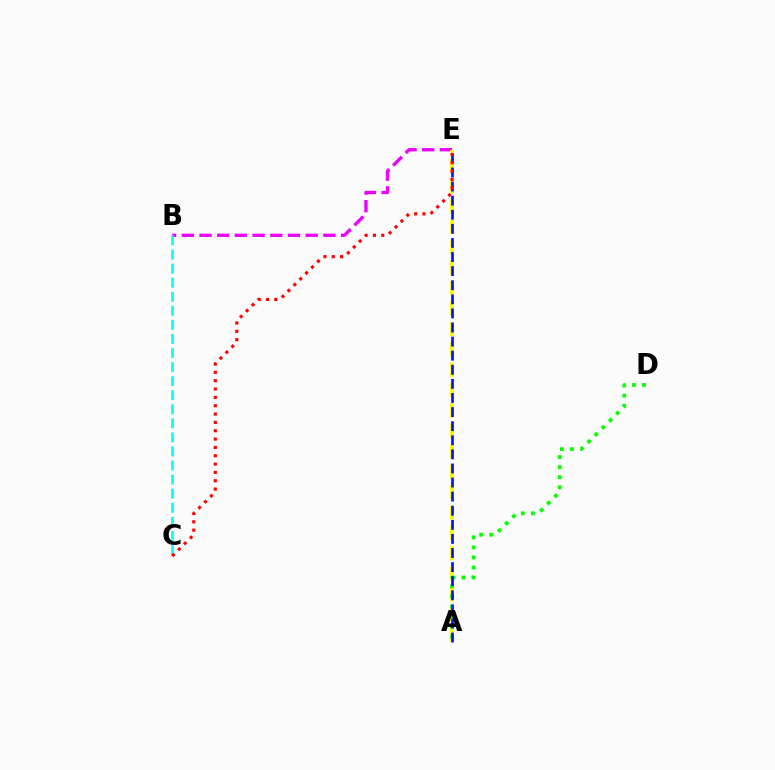{('B', 'E'): [{'color': '#ee00ff', 'line_style': 'dashed', 'thickness': 2.4}], ('B', 'C'): [{'color': '#00fff6', 'line_style': 'dashed', 'thickness': 1.91}], ('A', 'E'): [{'color': '#fcf500', 'line_style': 'dashed', 'thickness': 2.77}, {'color': '#0010ff', 'line_style': 'dashed', 'thickness': 1.91}], ('A', 'D'): [{'color': '#08ff00', 'line_style': 'dotted', 'thickness': 2.74}], ('C', 'E'): [{'color': '#ff0000', 'line_style': 'dotted', 'thickness': 2.26}]}